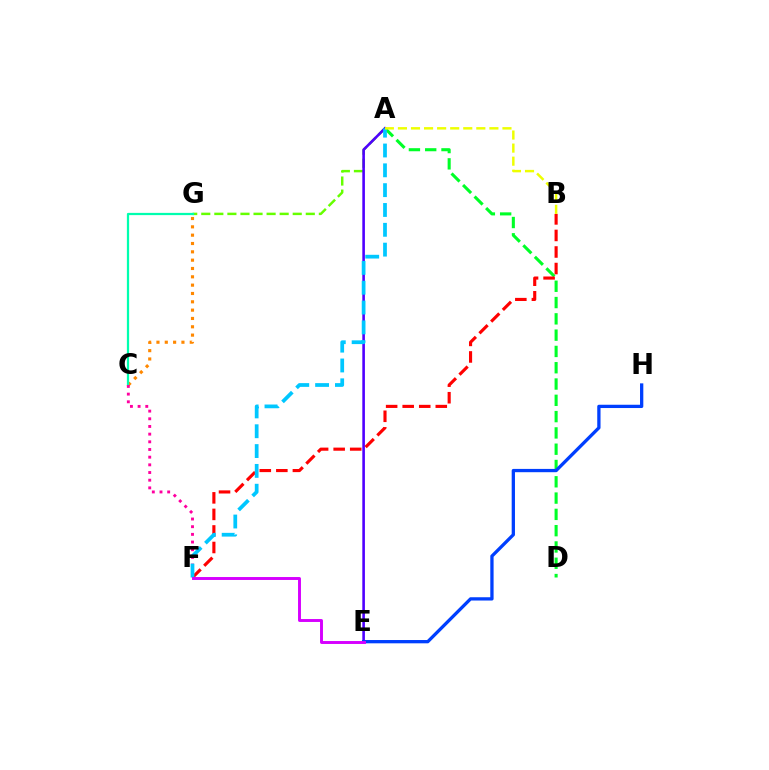{('C', 'G'): [{'color': '#ff8800', 'line_style': 'dotted', 'thickness': 2.26}, {'color': '#00ffaf', 'line_style': 'solid', 'thickness': 1.61}], ('A', 'D'): [{'color': '#00ff27', 'line_style': 'dashed', 'thickness': 2.21}], ('A', 'G'): [{'color': '#66ff00', 'line_style': 'dashed', 'thickness': 1.77}], ('A', 'E'): [{'color': '#4f00ff', 'line_style': 'solid', 'thickness': 1.87}], ('B', 'F'): [{'color': '#ff0000', 'line_style': 'dashed', 'thickness': 2.25}], ('E', 'H'): [{'color': '#003fff', 'line_style': 'solid', 'thickness': 2.37}], ('C', 'F'): [{'color': '#ff00a0', 'line_style': 'dotted', 'thickness': 2.09}], ('A', 'F'): [{'color': '#00c7ff', 'line_style': 'dashed', 'thickness': 2.69}], ('E', 'F'): [{'color': '#d600ff', 'line_style': 'solid', 'thickness': 2.11}], ('A', 'B'): [{'color': '#eeff00', 'line_style': 'dashed', 'thickness': 1.78}]}